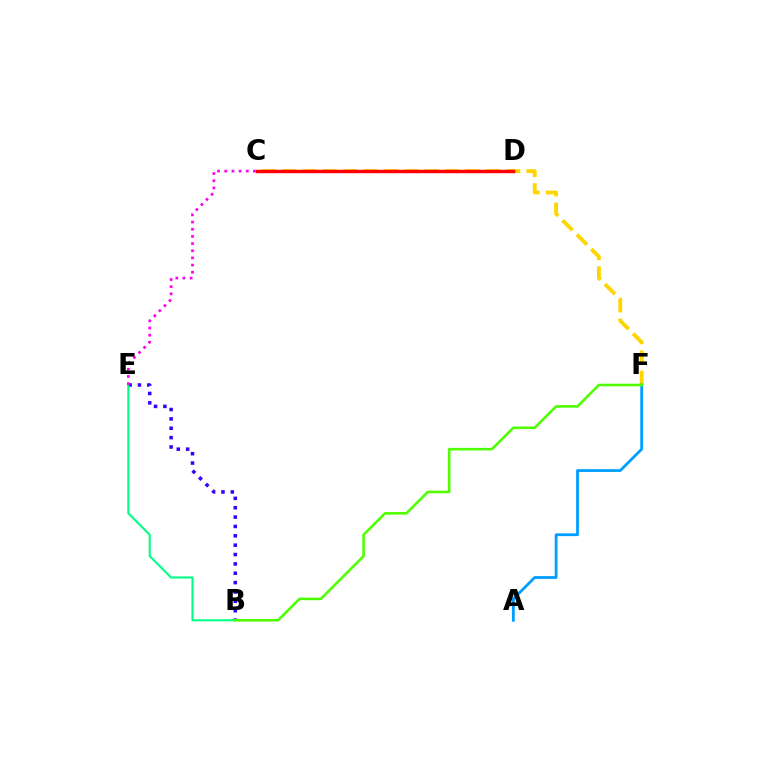{('B', 'E'): [{'color': '#3700ff', 'line_style': 'dotted', 'thickness': 2.54}, {'color': '#00ff86', 'line_style': 'solid', 'thickness': 1.52}], ('C', 'F'): [{'color': '#ffd500', 'line_style': 'dashed', 'thickness': 2.77}], ('C', 'E'): [{'color': '#ff00ed', 'line_style': 'dotted', 'thickness': 1.95}], ('C', 'D'): [{'color': '#ff0000', 'line_style': 'solid', 'thickness': 2.48}], ('A', 'F'): [{'color': '#009eff', 'line_style': 'solid', 'thickness': 2.01}], ('B', 'F'): [{'color': '#4fff00', 'line_style': 'solid', 'thickness': 1.85}]}